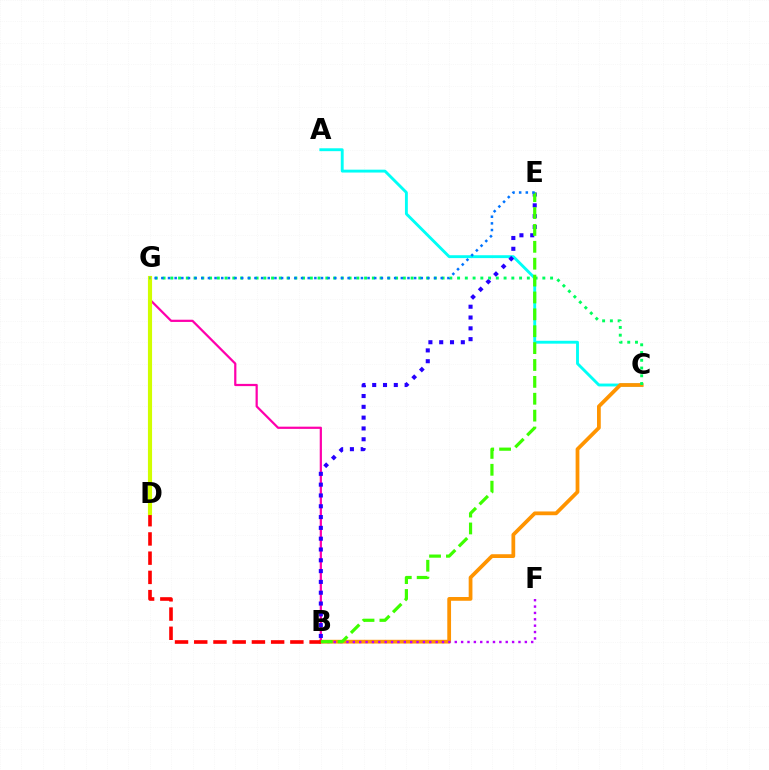{('A', 'C'): [{'color': '#00fff6', 'line_style': 'solid', 'thickness': 2.07}], ('B', 'C'): [{'color': '#ff9400', 'line_style': 'solid', 'thickness': 2.71}], ('B', 'G'): [{'color': '#ff00ac', 'line_style': 'solid', 'thickness': 1.6}], ('B', 'D'): [{'color': '#ff0000', 'line_style': 'dashed', 'thickness': 2.61}], ('B', 'E'): [{'color': '#2500ff', 'line_style': 'dotted', 'thickness': 2.94}, {'color': '#3dff00', 'line_style': 'dashed', 'thickness': 2.29}], ('B', 'F'): [{'color': '#b900ff', 'line_style': 'dotted', 'thickness': 1.73}], ('D', 'G'): [{'color': '#d1ff00', 'line_style': 'solid', 'thickness': 2.98}], ('C', 'G'): [{'color': '#00ff5c', 'line_style': 'dotted', 'thickness': 2.11}], ('E', 'G'): [{'color': '#0074ff', 'line_style': 'dotted', 'thickness': 1.81}]}